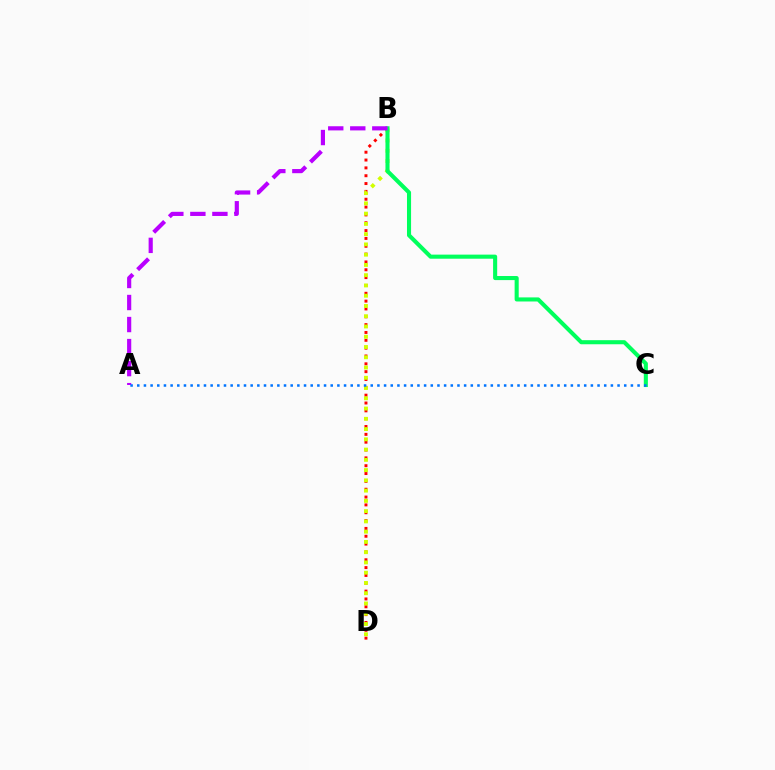{('B', 'D'): [{'color': '#ff0000', 'line_style': 'dotted', 'thickness': 2.13}, {'color': '#d1ff00', 'line_style': 'dotted', 'thickness': 2.79}], ('B', 'C'): [{'color': '#00ff5c', 'line_style': 'solid', 'thickness': 2.94}], ('A', 'B'): [{'color': '#b900ff', 'line_style': 'dashed', 'thickness': 2.99}], ('A', 'C'): [{'color': '#0074ff', 'line_style': 'dotted', 'thickness': 1.81}]}